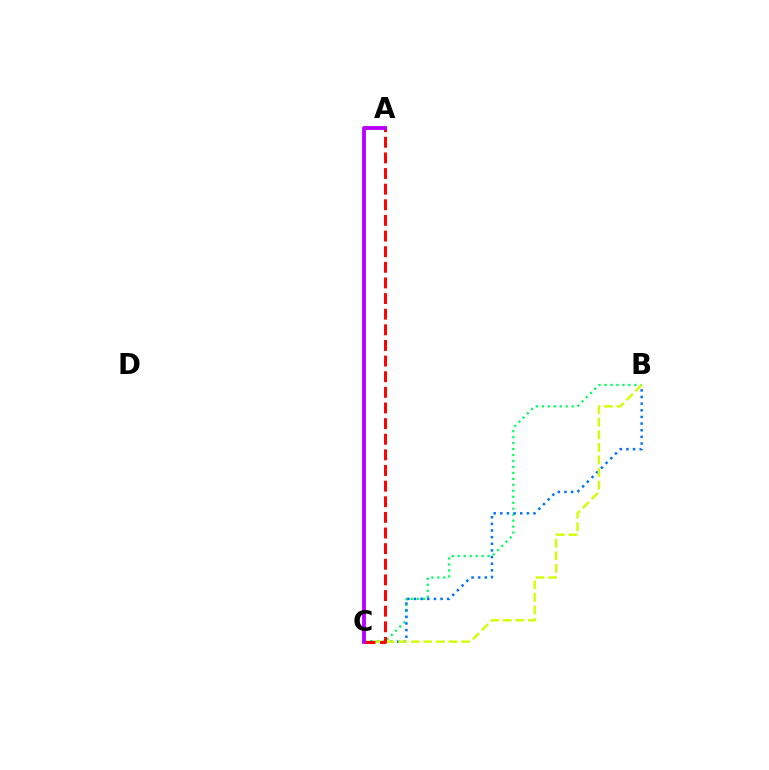{('B', 'C'): [{'color': '#00ff5c', 'line_style': 'dotted', 'thickness': 1.62}, {'color': '#0074ff', 'line_style': 'dotted', 'thickness': 1.8}, {'color': '#d1ff00', 'line_style': 'dashed', 'thickness': 1.71}], ('A', 'C'): [{'color': '#ff0000', 'line_style': 'dashed', 'thickness': 2.12}, {'color': '#b900ff', 'line_style': 'solid', 'thickness': 2.77}]}